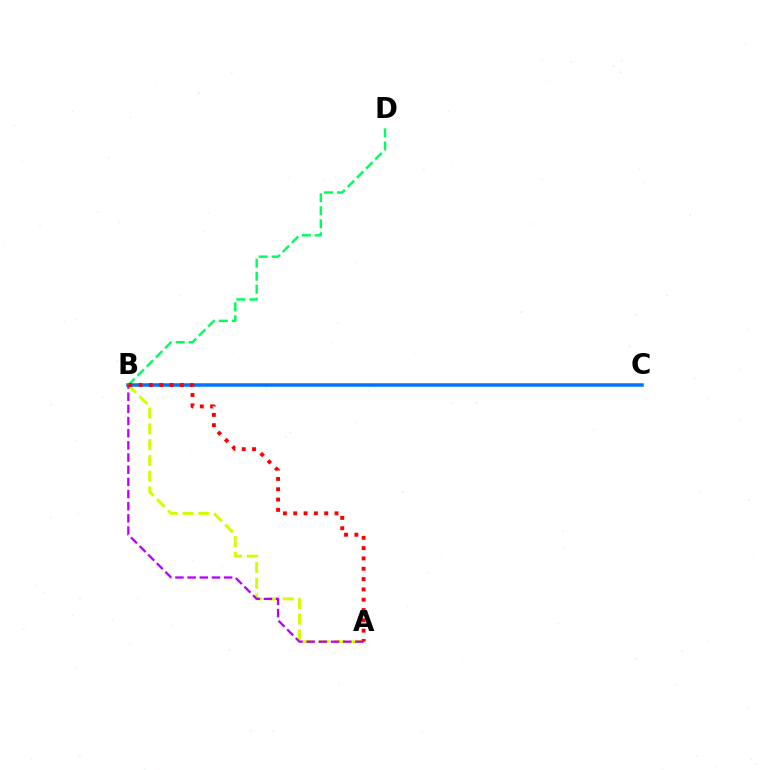{('B', 'C'): [{'color': '#0074ff', 'line_style': 'solid', 'thickness': 2.52}], ('A', 'B'): [{'color': '#d1ff00', 'line_style': 'dashed', 'thickness': 2.14}, {'color': '#b900ff', 'line_style': 'dashed', 'thickness': 1.65}, {'color': '#ff0000', 'line_style': 'dotted', 'thickness': 2.8}], ('B', 'D'): [{'color': '#00ff5c', 'line_style': 'dashed', 'thickness': 1.77}]}